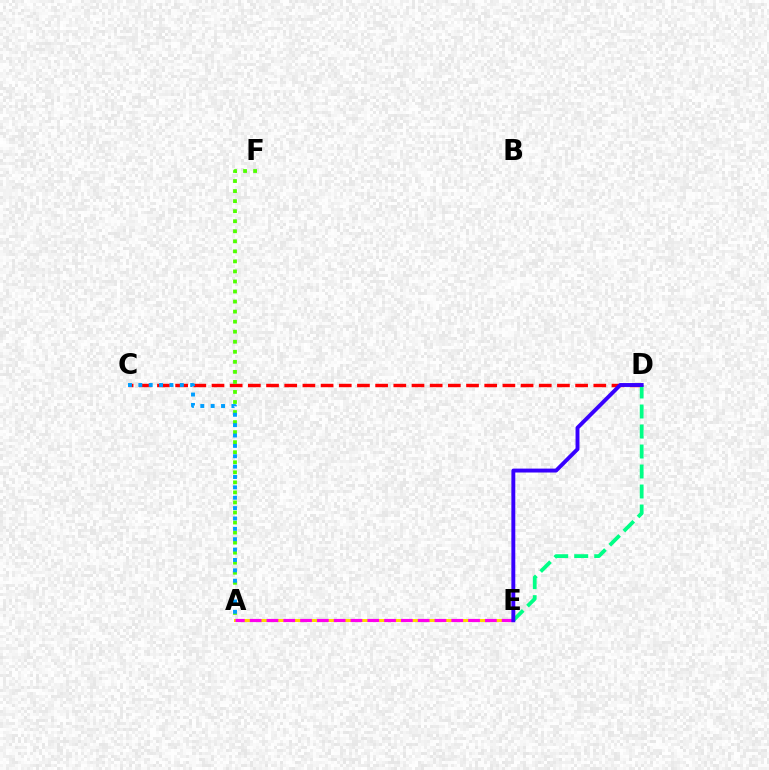{('C', 'D'): [{'color': '#ff0000', 'line_style': 'dashed', 'thickness': 2.47}], ('D', 'E'): [{'color': '#00ff86', 'line_style': 'dashed', 'thickness': 2.72}, {'color': '#3700ff', 'line_style': 'solid', 'thickness': 2.81}], ('A', 'E'): [{'color': '#ffd500', 'line_style': 'solid', 'thickness': 2.16}, {'color': '#ff00ed', 'line_style': 'dashed', 'thickness': 2.28}], ('A', 'F'): [{'color': '#4fff00', 'line_style': 'dotted', 'thickness': 2.73}], ('A', 'C'): [{'color': '#009eff', 'line_style': 'dotted', 'thickness': 2.82}]}